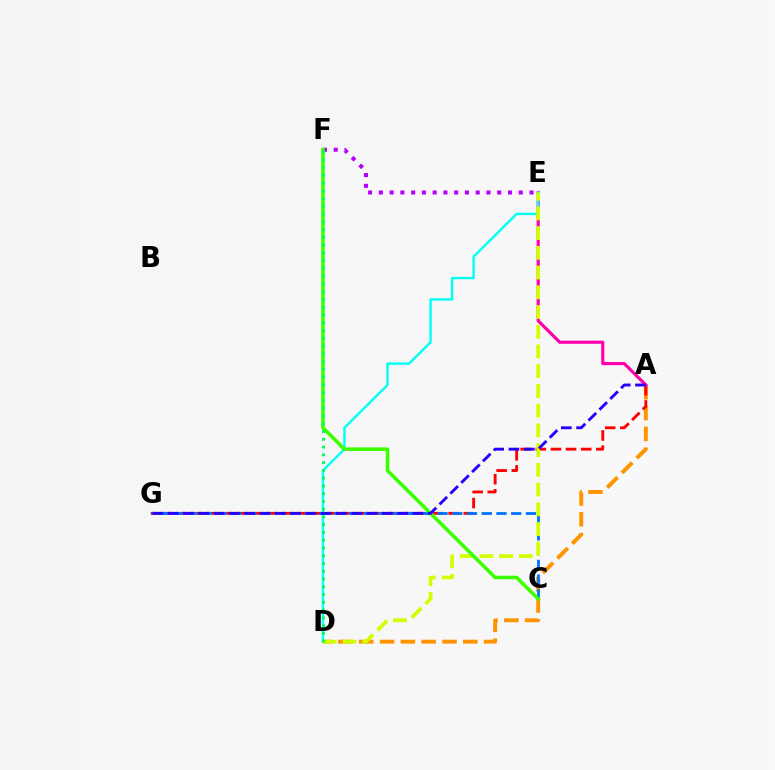{('A', 'D'): [{'color': '#ff9400', 'line_style': 'dashed', 'thickness': 2.83}], ('A', 'G'): [{'color': '#ff0000', 'line_style': 'dashed', 'thickness': 2.06}, {'color': '#2500ff', 'line_style': 'dashed', 'thickness': 2.08}], ('A', 'E'): [{'color': '#ff00ac', 'line_style': 'solid', 'thickness': 2.28}], ('D', 'E'): [{'color': '#00fff6', 'line_style': 'solid', 'thickness': 1.72}, {'color': '#d1ff00', 'line_style': 'dashed', 'thickness': 2.68}], ('C', 'G'): [{'color': '#0074ff', 'line_style': 'dashed', 'thickness': 2.0}], ('E', 'F'): [{'color': '#b900ff', 'line_style': 'dotted', 'thickness': 2.92}], ('C', 'F'): [{'color': '#3dff00', 'line_style': 'solid', 'thickness': 2.58}], ('D', 'F'): [{'color': '#00ff5c', 'line_style': 'dotted', 'thickness': 2.11}]}